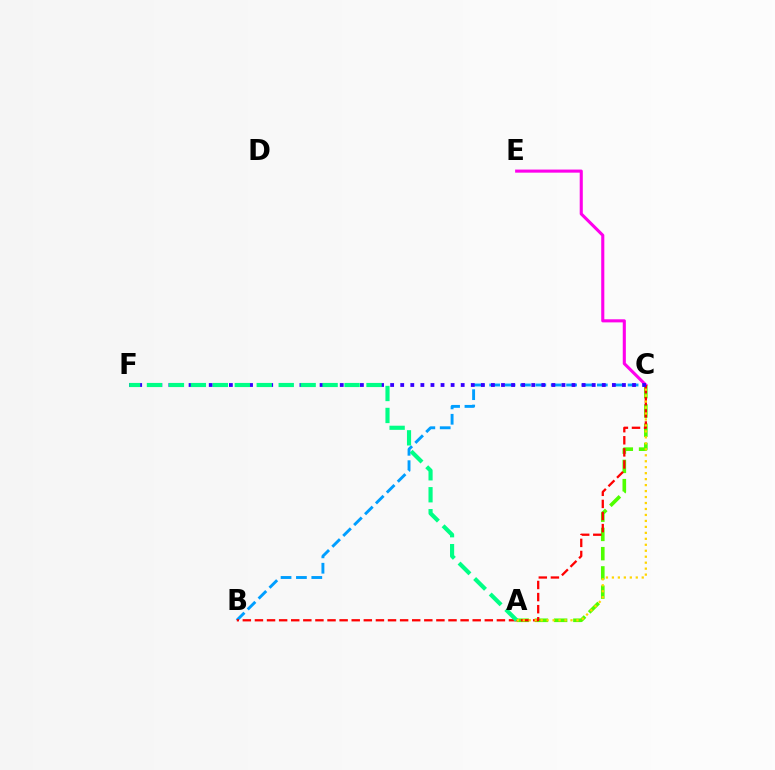{('A', 'C'): [{'color': '#4fff00', 'line_style': 'dashed', 'thickness': 2.61}, {'color': '#ffd500', 'line_style': 'dotted', 'thickness': 1.62}], ('B', 'C'): [{'color': '#009eff', 'line_style': 'dashed', 'thickness': 2.09}, {'color': '#ff0000', 'line_style': 'dashed', 'thickness': 1.64}], ('C', 'E'): [{'color': '#ff00ed', 'line_style': 'solid', 'thickness': 2.23}], ('C', 'F'): [{'color': '#3700ff', 'line_style': 'dotted', 'thickness': 2.74}], ('A', 'F'): [{'color': '#00ff86', 'line_style': 'dashed', 'thickness': 2.98}]}